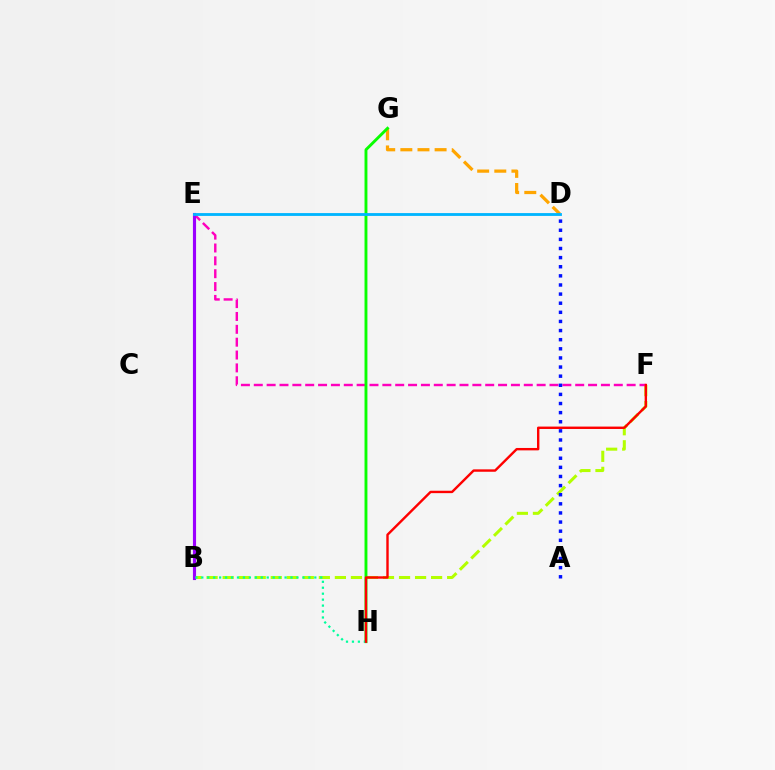{('B', 'F'): [{'color': '#b3ff00', 'line_style': 'dashed', 'thickness': 2.18}], ('E', 'F'): [{'color': '#ff00bd', 'line_style': 'dashed', 'thickness': 1.75}], ('D', 'G'): [{'color': '#ffa500', 'line_style': 'dashed', 'thickness': 2.33}], ('B', 'E'): [{'color': '#9b00ff', 'line_style': 'solid', 'thickness': 2.25}], ('G', 'H'): [{'color': '#08ff00', 'line_style': 'solid', 'thickness': 2.08}], ('D', 'E'): [{'color': '#00b5ff', 'line_style': 'solid', 'thickness': 2.04}], ('A', 'D'): [{'color': '#0010ff', 'line_style': 'dotted', 'thickness': 2.48}], ('B', 'H'): [{'color': '#00ff9d', 'line_style': 'dotted', 'thickness': 1.62}], ('F', 'H'): [{'color': '#ff0000', 'line_style': 'solid', 'thickness': 1.73}]}